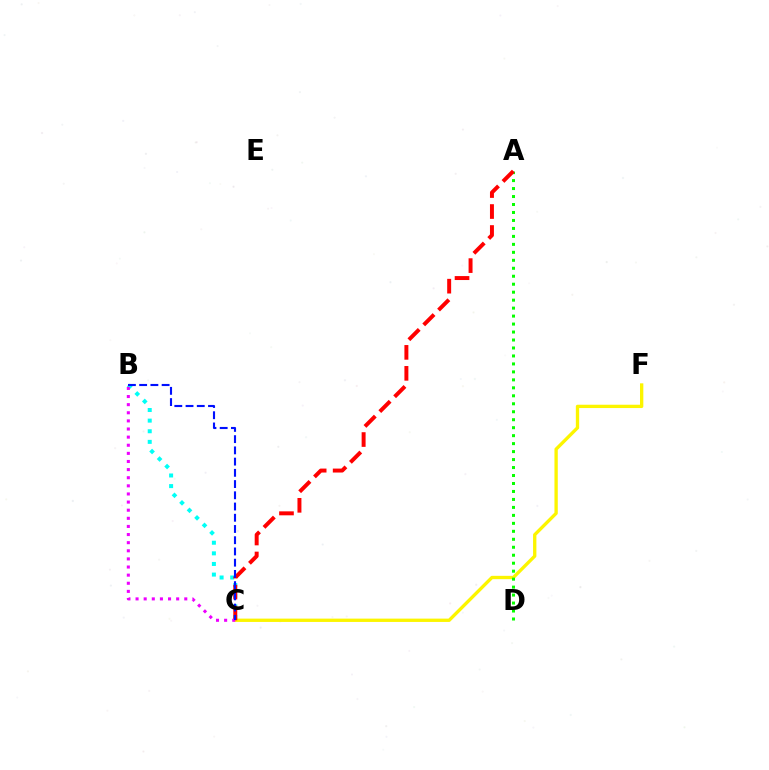{('C', 'F'): [{'color': '#fcf500', 'line_style': 'solid', 'thickness': 2.4}], ('A', 'D'): [{'color': '#08ff00', 'line_style': 'dotted', 'thickness': 2.17}], ('B', 'C'): [{'color': '#00fff6', 'line_style': 'dotted', 'thickness': 2.89}, {'color': '#ee00ff', 'line_style': 'dotted', 'thickness': 2.21}, {'color': '#0010ff', 'line_style': 'dashed', 'thickness': 1.53}], ('A', 'C'): [{'color': '#ff0000', 'line_style': 'dashed', 'thickness': 2.85}]}